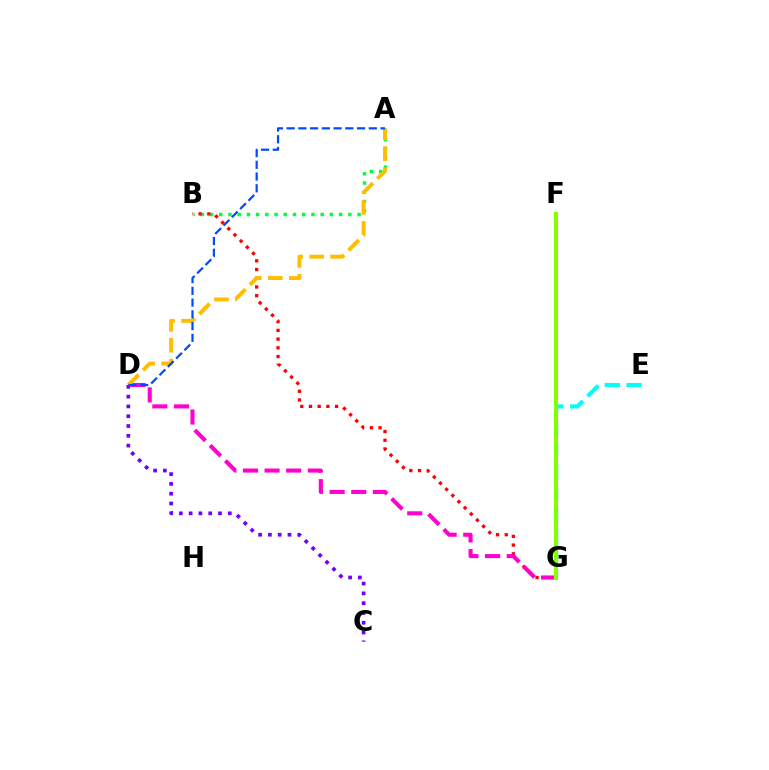{('A', 'B'): [{'color': '#00ff39', 'line_style': 'dotted', 'thickness': 2.51}], ('B', 'G'): [{'color': '#ff0000', 'line_style': 'dotted', 'thickness': 2.37}], ('D', 'G'): [{'color': '#ff00cf', 'line_style': 'dashed', 'thickness': 2.94}], ('A', 'D'): [{'color': '#ffbd00', 'line_style': 'dashed', 'thickness': 2.84}, {'color': '#004bff', 'line_style': 'dashed', 'thickness': 1.59}], ('C', 'D'): [{'color': '#7200ff', 'line_style': 'dotted', 'thickness': 2.66}], ('E', 'G'): [{'color': '#00fff6', 'line_style': 'dashed', 'thickness': 2.96}], ('F', 'G'): [{'color': '#84ff00', 'line_style': 'solid', 'thickness': 2.92}]}